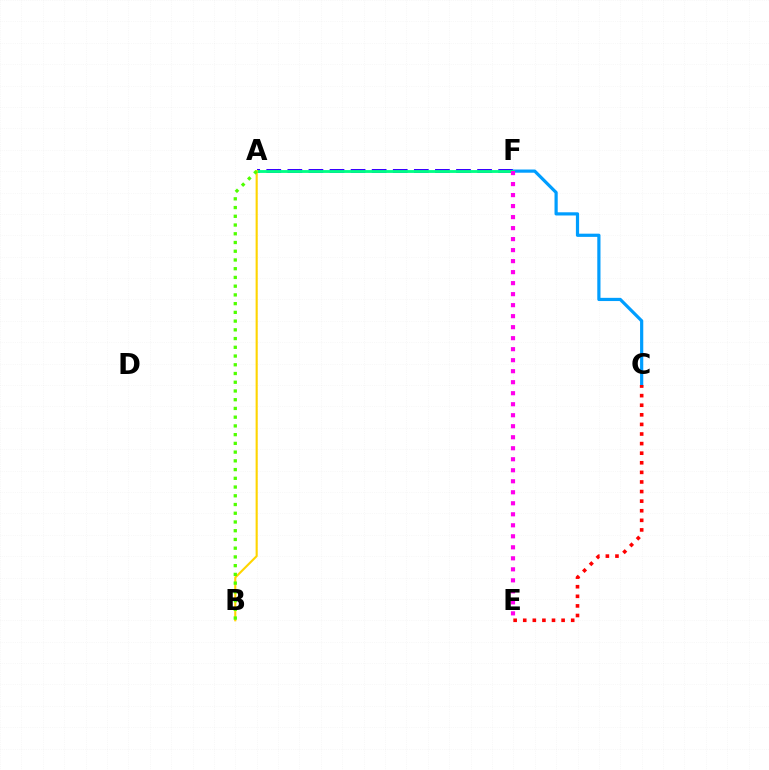{('A', 'F'): [{'color': '#3700ff', 'line_style': 'dashed', 'thickness': 2.86}, {'color': '#00ff86', 'line_style': 'solid', 'thickness': 2.05}], ('C', 'F'): [{'color': '#009eff', 'line_style': 'solid', 'thickness': 2.3}], ('A', 'B'): [{'color': '#ffd500', 'line_style': 'solid', 'thickness': 1.53}, {'color': '#4fff00', 'line_style': 'dotted', 'thickness': 2.37}], ('E', 'F'): [{'color': '#ff00ed', 'line_style': 'dotted', 'thickness': 2.99}], ('C', 'E'): [{'color': '#ff0000', 'line_style': 'dotted', 'thickness': 2.61}]}